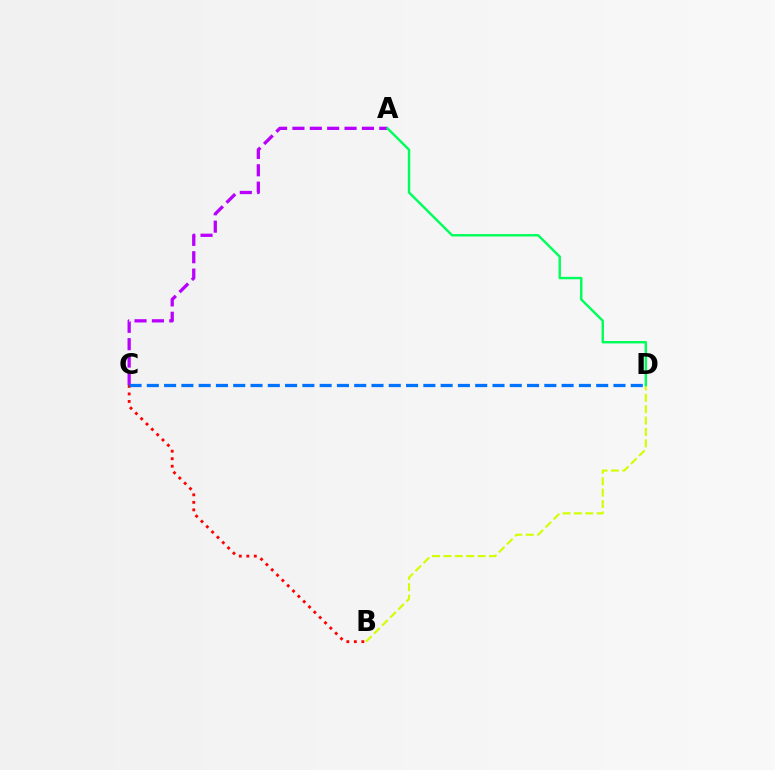{('B', 'C'): [{'color': '#ff0000', 'line_style': 'dotted', 'thickness': 2.04}], ('A', 'C'): [{'color': '#b900ff', 'line_style': 'dashed', 'thickness': 2.36}], ('C', 'D'): [{'color': '#0074ff', 'line_style': 'dashed', 'thickness': 2.35}], ('B', 'D'): [{'color': '#d1ff00', 'line_style': 'dashed', 'thickness': 1.55}], ('A', 'D'): [{'color': '#00ff5c', 'line_style': 'solid', 'thickness': 1.75}]}